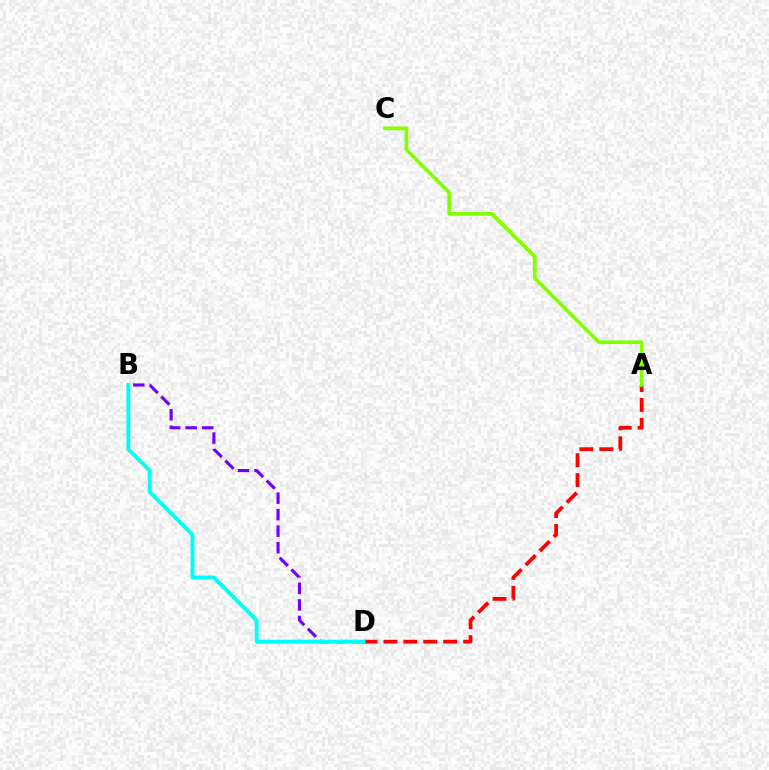{('A', 'D'): [{'color': '#ff0000', 'line_style': 'dashed', 'thickness': 2.7}], ('B', 'D'): [{'color': '#7200ff', 'line_style': 'dashed', 'thickness': 2.24}, {'color': '#00fff6', 'line_style': 'solid', 'thickness': 2.8}], ('A', 'C'): [{'color': '#84ff00', 'line_style': 'solid', 'thickness': 2.67}]}